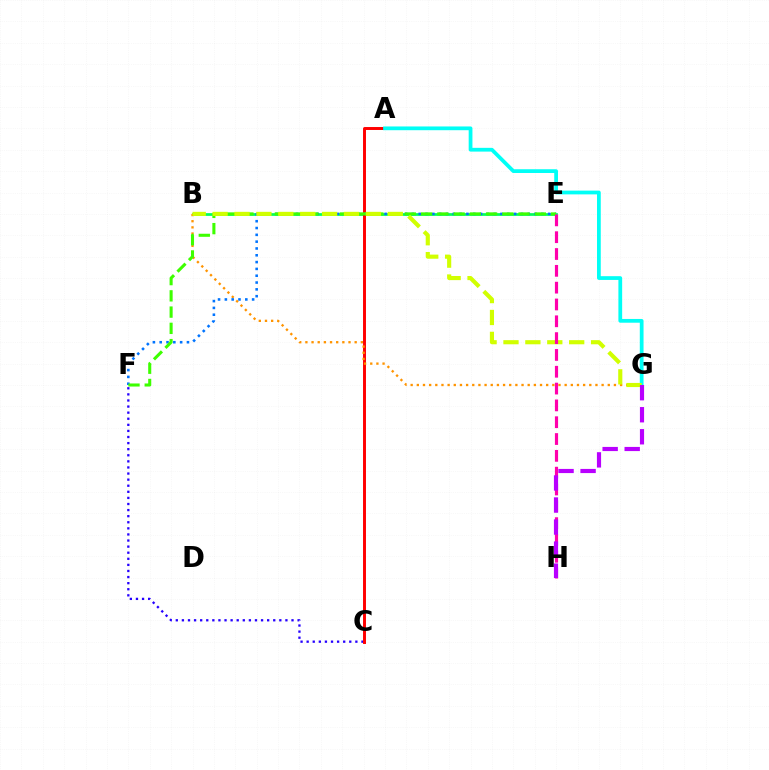{('B', 'E'): [{'color': '#00ff5c', 'line_style': 'solid', 'thickness': 1.97}], ('C', 'F'): [{'color': '#2500ff', 'line_style': 'dotted', 'thickness': 1.65}], ('A', 'C'): [{'color': '#ff0000', 'line_style': 'solid', 'thickness': 2.12}], ('B', 'G'): [{'color': '#ff9400', 'line_style': 'dotted', 'thickness': 1.67}, {'color': '#d1ff00', 'line_style': 'dashed', 'thickness': 2.97}], ('E', 'F'): [{'color': '#0074ff', 'line_style': 'dotted', 'thickness': 1.85}, {'color': '#3dff00', 'line_style': 'dashed', 'thickness': 2.21}], ('A', 'G'): [{'color': '#00fff6', 'line_style': 'solid', 'thickness': 2.7}], ('E', 'H'): [{'color': '#ff00ac', 'line_style': 'dashed', 'thickness': 2.28}], ('G', 'H'): [{'color': '#b900ff', 'line_style': 'dashed', 'thickness': 2.99}]}